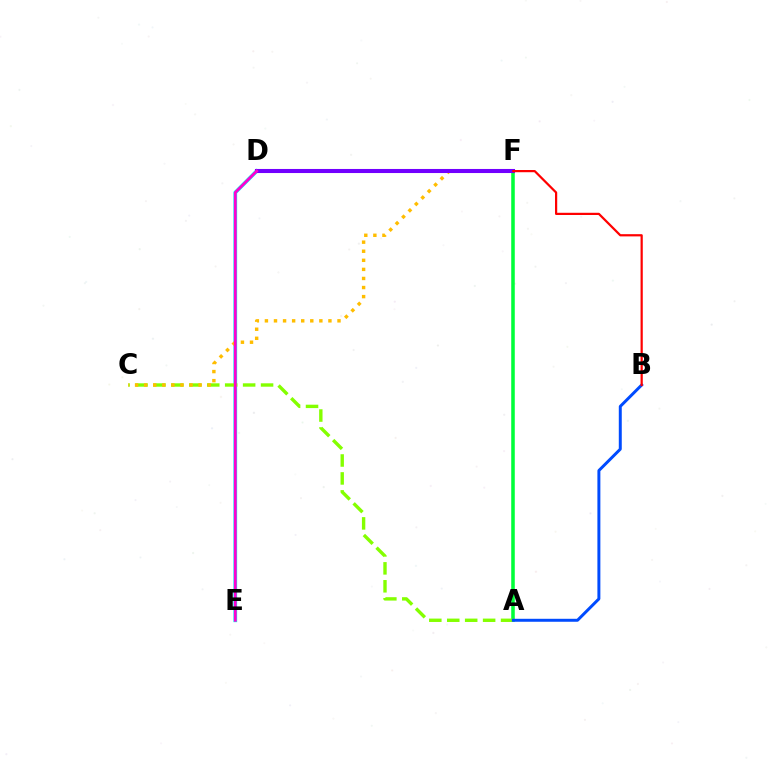{('A', 'F'): [{'color': '#00ff39', 'line_style': 'solid', 'thickness': 2.55}], ('D', 'E'): [{'color': '#00fff6', 'line_style': 'solid', 'thickness': 2.71}, {'color': '#ff00cf', 'line_style': 'solid', 'thickness': 2.02}], ('A', 'C'): [{'color': '#84ff00', 'line_style': 'dashed', 'thickness': 2.44}], ('C', 'F'): [{'color': '#ffbd00', 'line_style': 'dotted', 'thickness': 2.47}], ('D', 'F'): [{'color': '#7200ff', 'line_style': 'solid', 'thickness': 2.93}], ('A', 'B'): [{'color': '#004bff', 'line_style': 'solid', 'thickness': 2.14}], ('B', 'F'): [{'color': '#ff0000', 'line_style': 'solid', 'thickness': 1.6}]}